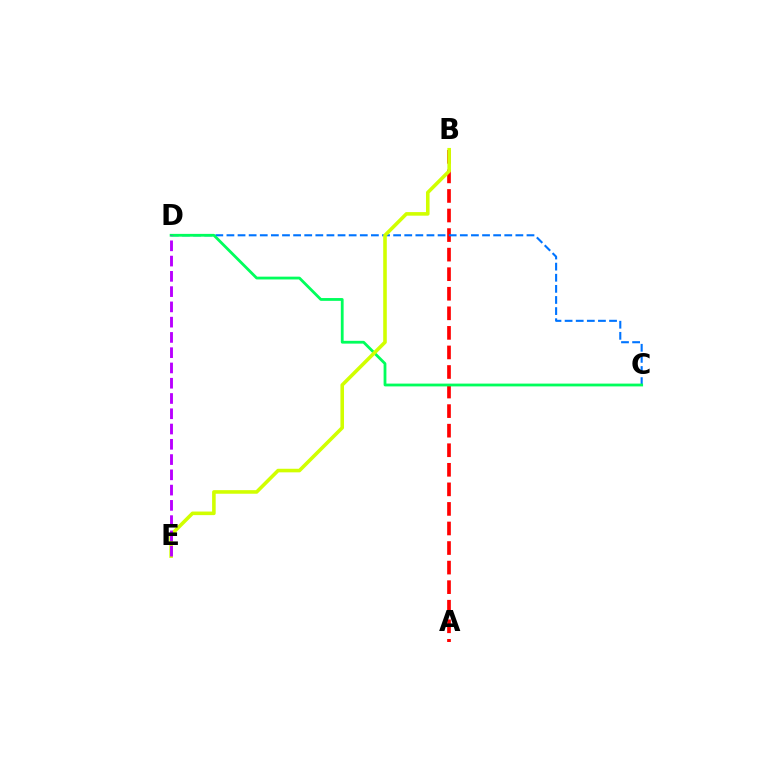{('A', 'B'): [{'color': '#ff0000', 'line_style': 'dashed', 'thickness': 2.66}], ('C', 'D'): [{'color': '#0074ff', 'line_style': 'dashed', 'thickness': 1.51}, {'color': '#00ff5c', 'line_style': 'solid', 'thickness': 2.01}], ('B', 'E'): [{'color': '#d1ff00', 'line_style': 'solid', 'thickness': 2.58}], ('D', 'E'): [{'color': '#b900ff', 'line_style': 'dashed', 'thickness': 2.07}]}